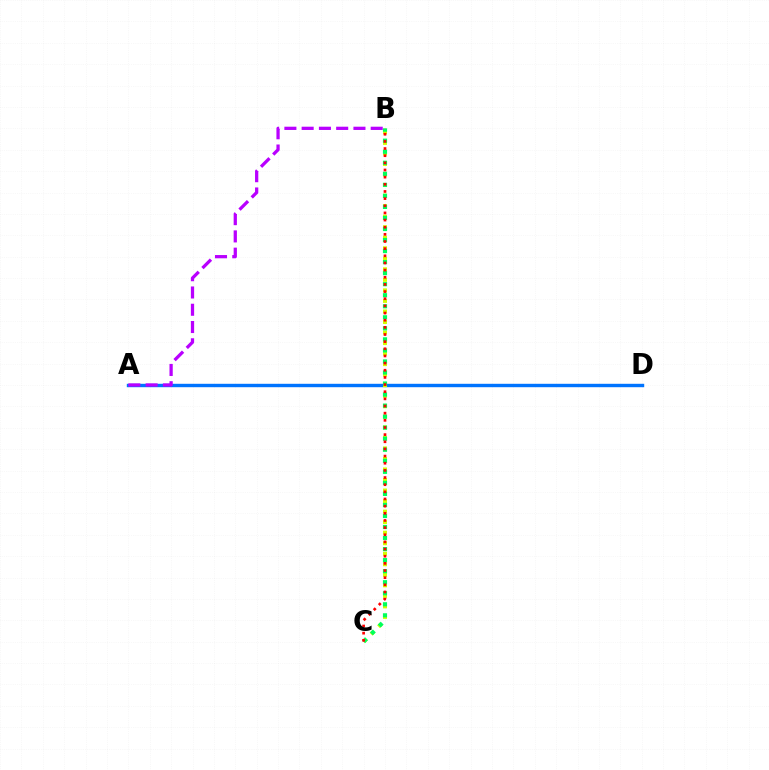{('A', 'D'): [{'color': '#0074ff', 'line_style': 'solid', 'thickness': 2.45}], ('B', 'C'): [{'color': '#d1ff00', 'line_style': 'dotted', 'thickness': 2.86}, {'color': '#00ff5c', 'line_style': 'dotted', 'thickness': 3.0}, {'color': '#ff0000', 'line_style': 'dotted', 'thickness': 1.94}], ('A', 'B'): [{'color': '#b900ff', 'line_style': 'dashed', 'thickness': 2.35}]}